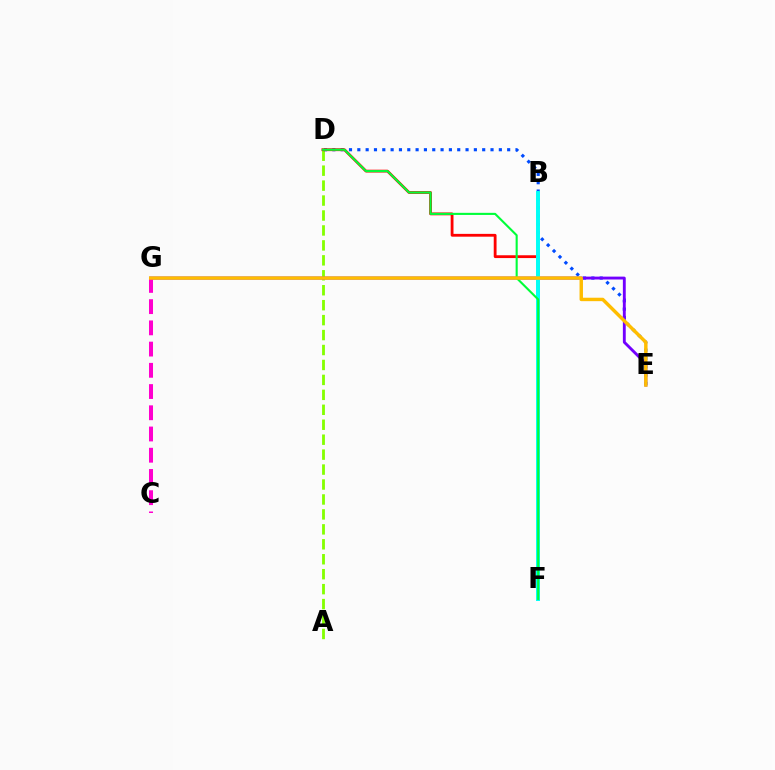{('A', 'D'): [{'color': '#84ff00', 'line_style': 'dashed', 'thickness': 2.03}], ('D', 'E'): [{'color': '#004bff', 'line_style': 'dotted', 'thickness': 2.26}], ('D', 'F'): [{'color': '#ff0000', 'line_style': 'solid', 'thickness': 2.02}, {'color': '#00ff39', 'line_style': 'solid', 'thickness': 1.52}], ('E', 'G'): [{'color': '#7200ff', 'line_style': 'solid', 'thickness': 2.06}, {'color': '#ffbd00', 'line_style': 'solid', 'thickness': 2.47}], ('B', 'F'): [{'color': '#00fff6', 'line_style': 'solid', 'thickness': 2.84}], ('C', 'G'): [{'color': '#ff00cf', 'line_style': 'dashed', 'thickness': 2.88}]}